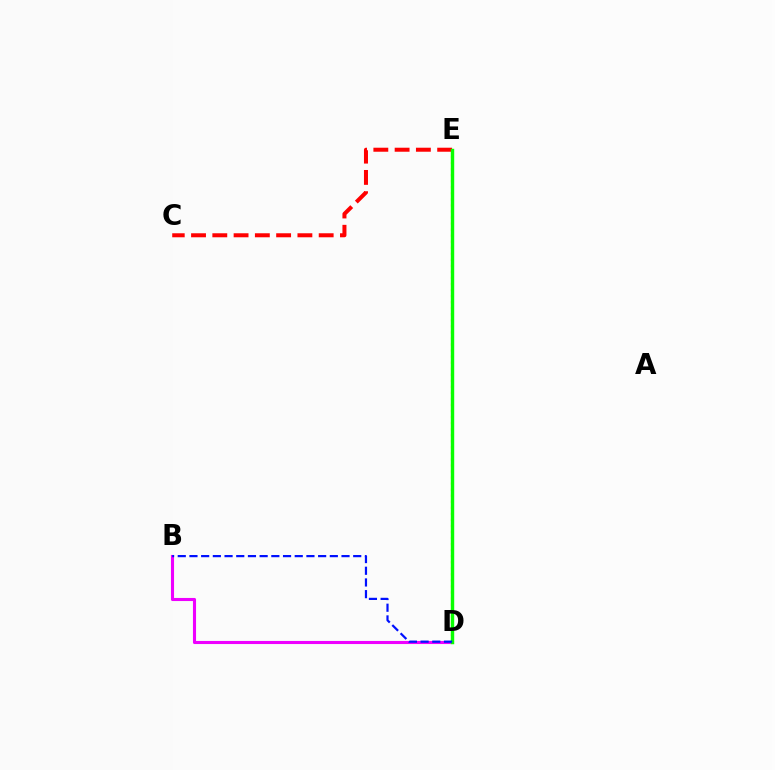{('B', 'D'): [{'color': '#ee00ff', 'line_style': 'solid', 'thickness': 2.23}, {'color': '#0010ff', 'line_style': 'dashed', 'thickness': 1.59}], ('D', 'E'): [{'color': '#00fff6', 'line_style': 'dotted', 'thickness': 1.86}, {'color': '#fcf500', 'line_style': 'dotted', 'thickness': 1.64}, {'color': '#08ff00', 'line_style': 'solid', 'thickness': 2.46}], ('C', 'E'): [{'color': '#ff0000', 'line_style': 'dashed', 'thickness': 2.89}]}